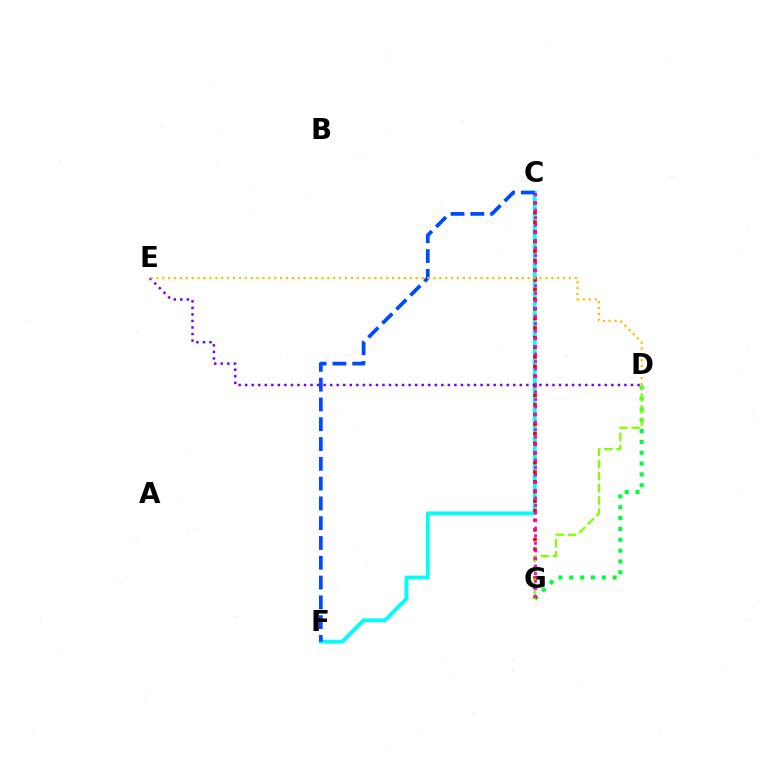{('C', 'F'): [{'color': '#00fff6', 'line_style': 'solid', 'thickness': 2.75}, {'color': '#004bff', 'line_style': 'dashed', 'thickness': 2.69}], ('D', 'G'): [{'color': '#00ff39', 'line_style': 'dotted', 'thickness': 2.95}, {'color': '#84ff00', 'line_style': 'dashed', 'thickness': 1.65}], ('C', 'G'): [{'color': '#ff0000', 'line_style': 'dotted', 'thickness': 2.61}, {'color': '#ff00cf', 'line_style': 'dotted', 'thickness': 2.06}], ('D', 'E'): [{'color': '#7200ff', 'line_style': 'dotted', 'thickness': 1.78}, {'color': '#ffbd00', 'line_style': 'dotted', 'thickness': 1.6}]}